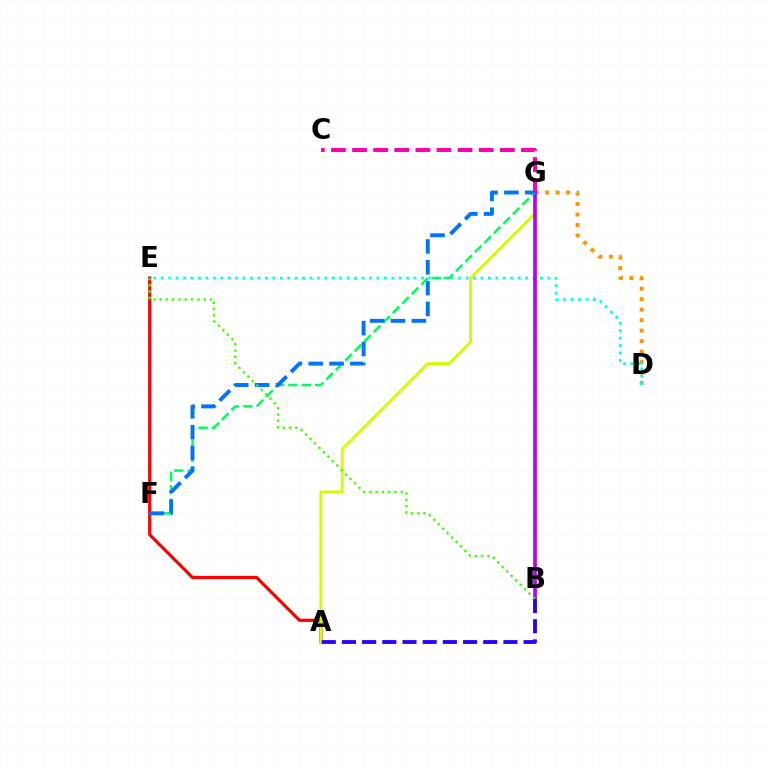{('A', 'E'): [{'color': '#ff0000', 'line_style': 'solid', 'thickness': 2.33}], ('A', 'G'): [{'color': '#d1ff00', 'line_style': 'solid', 'thickness': 2.12}], ('D', 'G'): [{'color': '#ff9400', 'line_style': 'dotted', 'thickness': 2.85}], ('C', 'G'): [{'color': '#ff00ac', 'line_style': 'dashed', 'thickness': 2.87}], ('D', 'E'): [{'color': '#00fff6', 'line_style': 'dotted', 'thickness': 2.02}], ('B', 'G'): [{'color': '#b900ff', 'line_style': 'solid', 'thickness': 2.67}], ('F', 'G'): [{'color': '#00ff5c', 'line_style': 'dashed', 'thickness': 1.82}, {'color': '#0074ff', 'line_style': 'dashed', 'thickness': 2.83}], ('B', 'E'): [{'color': '#3dff00', 'line_style': 'dotted', 'thickness': 1.71}], ('A', 'B'): [{'color': '#2500ff', 'line_style': 'dashed', 'thickness': 2.74}]}